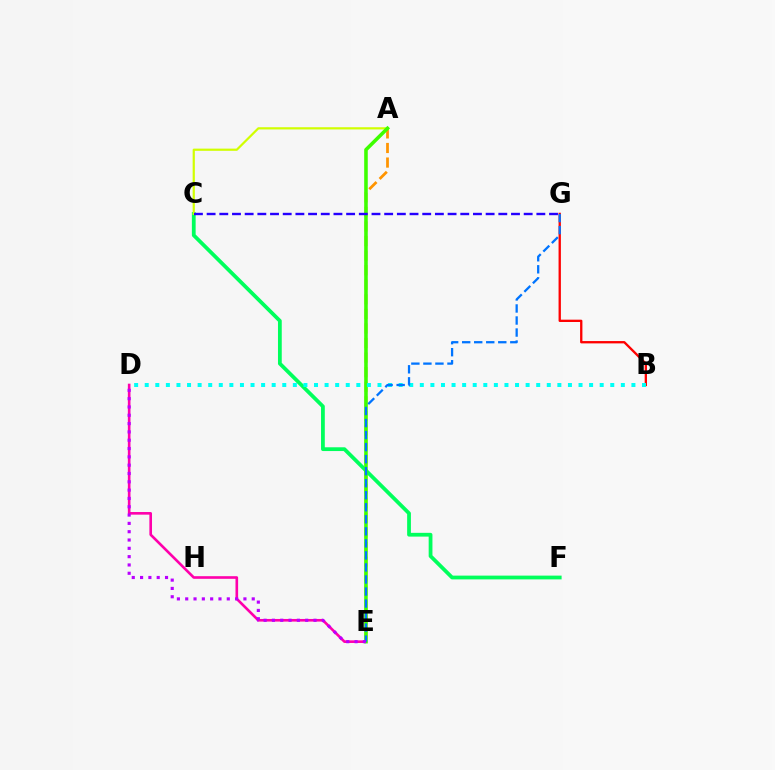{('D', 'E'): [{'color': '#ff00ac', 'line_style': 'solid', 'thickness': 1.89}, {'color': '#b900ff', 'line_style': 'dotted', 'thickness': 2.26}], ('A', 'E'): [{'color': '#ff9400', 'line_style': 'dashed', 'thickness': 1.98}, {'color': '#3dff00', 'line_style': 'solid', 'thickness': 2.57}], ('C', 'F'): [{'color': '#00ff5c', 'line_style': 'solid', 'thickness': 2.71}], ('A', 'C'): [{'color': '#d1ff00', 'line_style': 'solid', 'thickness': 1.59}], ('B', 'G'): [{'color': '#ff0000', 'line_style': 'solid', 'thickness': 1.67}], ('B', 'D'): [{'color': '#00fff6', 'line_style': 'dotted', 'thickness': 2.87}], ('C', 'G'): [{'color': '#2500ff', 'line_style': 'dashed', 'thickness': 1.72}], ('E', 'G'): [{'color': '#0074ff', 'line_style': 'dashed', 'thickness': 1.63}]}